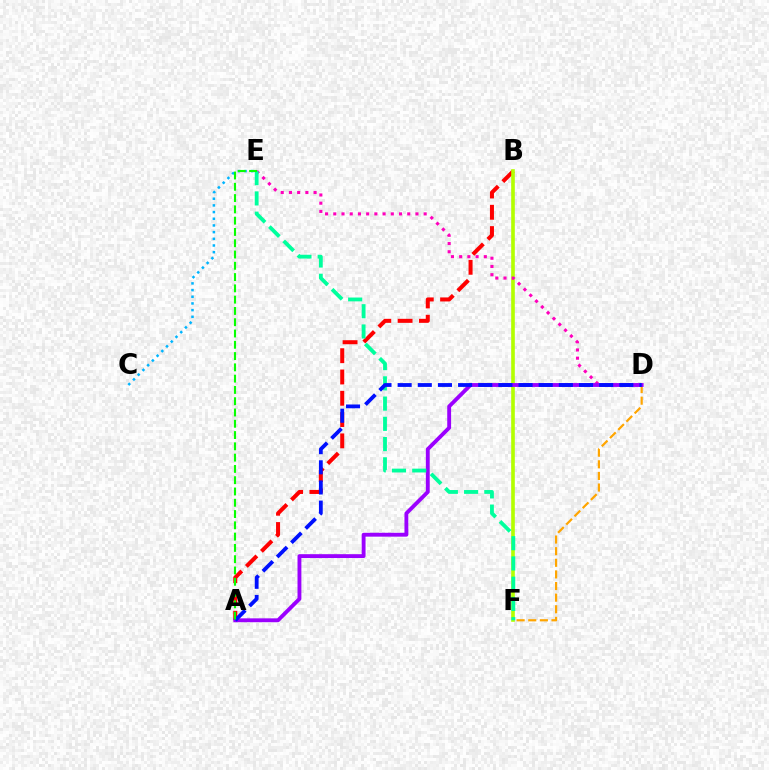{('D', 'F'): [{'color': '#ffa500', 'line_style': 'dashed', 'thickness': 1.58}], ('A', 'B'): [{'color': '#ff0000', 'line_style': 'dashed', 'thickness': 2.89}], ('B', 'F'): [{'color': '#b3ff00', 'line_style': 'solid', 'thickness': 2.61}], ('D', 'E'): [{'color': '#ff00bd', 'line_style': 'dotted', 'thickness': 2.23}], ('A', 'D'): [{'color': '#9b00ff', 'line_style': 'solid', 'thickness': 2.78}, {'color': '#0010ff', 'line_style': 'dashed', 'thickness': 2.74}], ('E', 'F'): [{'color': '#00ff9d', 'line_style': 'dashed', 'thickness': 2.75}], ('C', 'E'): [{'color': '#00b5ff', 'line_style': 'dotted', 'thickness': 1.82}], ('A', 'E'): [{'color': '#08ff00', 'line_style': 'dashed', 'thickness': 1.53}]}